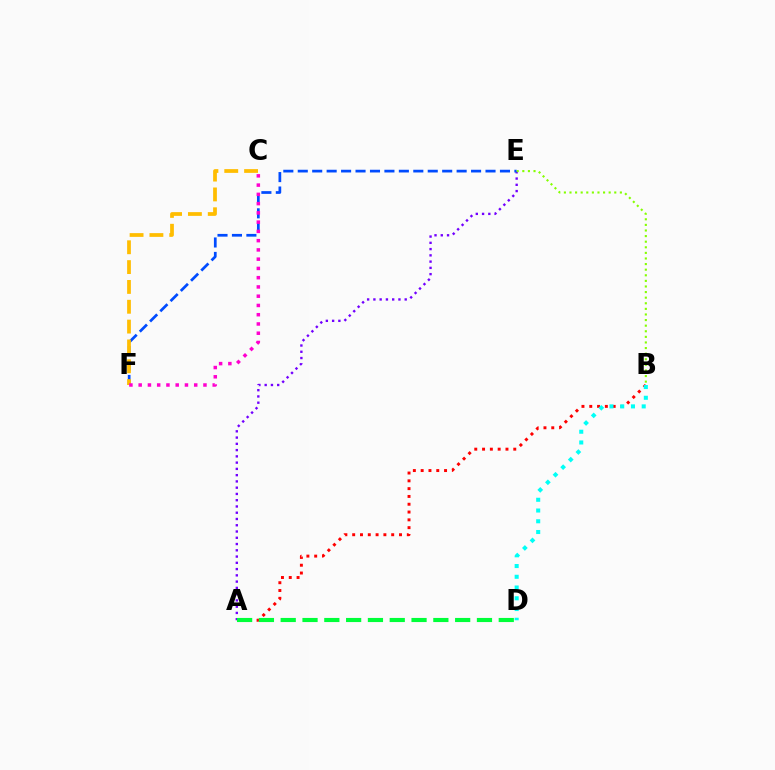{('A', 'E'): [{'color': '#7200ff', 'line_style': 'dotted', 'thickness': 1.7}], ('E', 'F'): [{'color': '#004bff', 'line_style': 'dashed', 'thickness': 1.96}], ('C', 'F'): [{'color': '#ffbd00', 'line_style': 'dashed', 'thickness': 2.69}, {'color': '#ff00cf', 'line_style': 'dotted', 'thickness': 2.52}], ('A', 'B'): [{'color': '#ff0000', 'line_style': 'dotted', 'thickness': 2.12}], ('A', 'D'): [{'color': '#00ff39', 'line_style': 'dashed', 'thickness': 2.96}], ('B', 'D'): [{'color': '#00fff6', 'line_style': 'dotted', 'thickness': 2.92}], ('B', 'E'): [{'color': '#84ff00', 'line_style': 'dotted', 'thickness': 1.52}]}